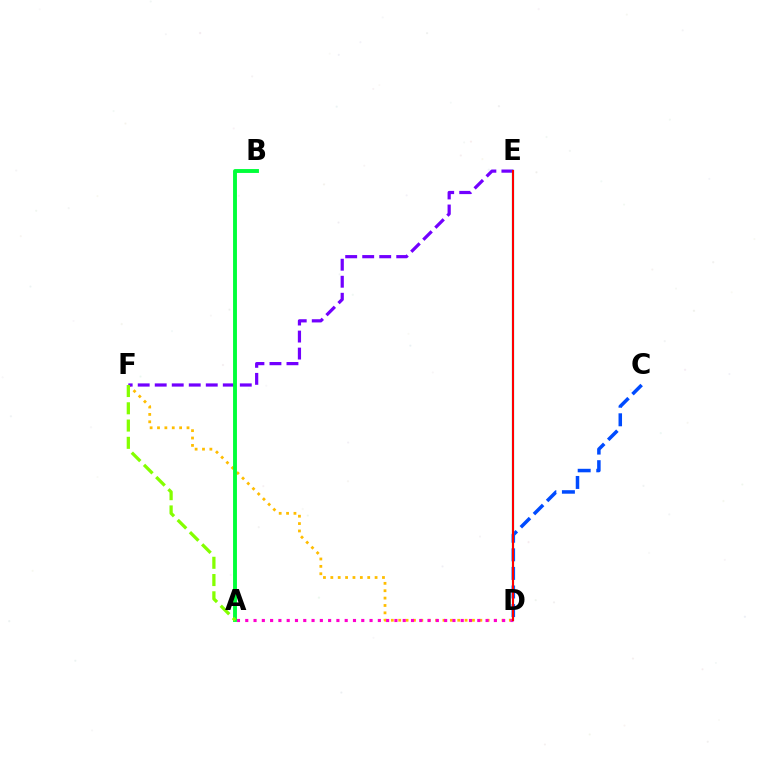{('D', 'F'): [{'color': '#ffbd00', 'line_style': 'dotted', 'thickness': 2.0}], ('A', 'D'): [{'color': '#ff00cf', 'line_style': 'dotted', 'thickness': 2.25}], ('E', 'F'): [{'color': '#7200ff', 'line_style': 'dashed', 'thickness': 2.31}], ('A', 'B'): [{'color': '#00ff39', 'line_style': 'solid', 'thickness': 2.8}], ('C', 'D'): [{'color': '#004bff', 'line_style': 'dashed', 'thickness': 2.52}], ('A', 'F'): [{'color': '#84ff00', 'line_style': 'dashed', 'thickness': 2.35}], ('D', 'E'): [{'color': '#00fff6', 'line_style': 'solid', 'thickness': 1.61}, {'color': '#ff0000', 'line_style': 'solid', 'thickness': 1.5}]}